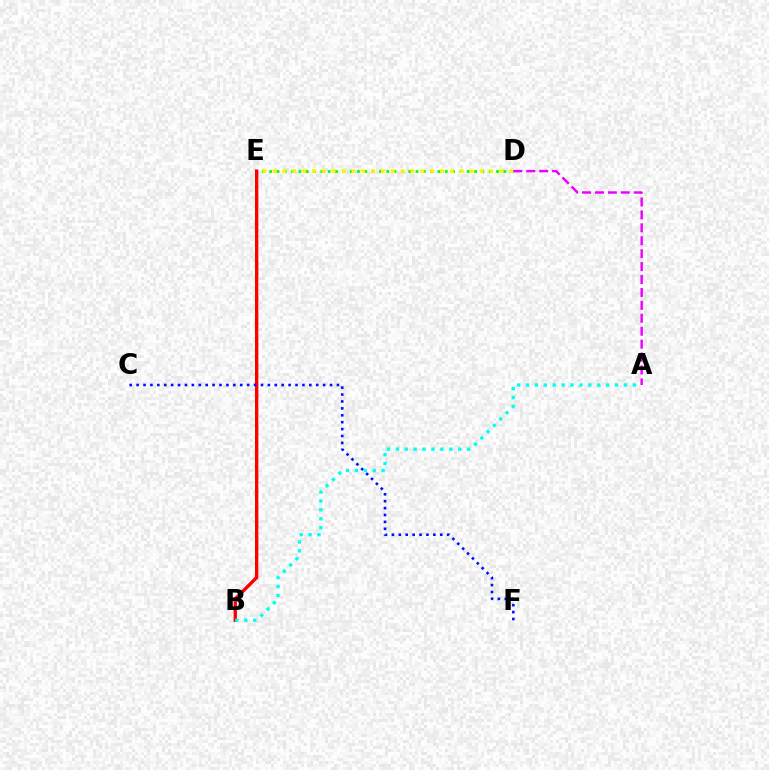{('D', 'E'): [{'color': '#08ff00', 'line_style': 'dotted', 'thickness': 1.99}, {'color': '#fcf500', 'line_style': 'dotted', 'thickness': 2.68}], ('B', 'E'): [{'color': '#ff0000', 'line_style': 'solid', 'thickness': 2.42}], ('C', 'F'): [{'color': '#0010ff', 'line_style': 'dotted', 'thickness': 1.88}], ('A', 'D'): [{'color': '#ee00ff', 'line_style': 'dashed', 'thickness': 1.76}], ('A', 'B'): [{'color': '#00fff6', 'line_style': 'dotted', 'thickness': 2.42}]}